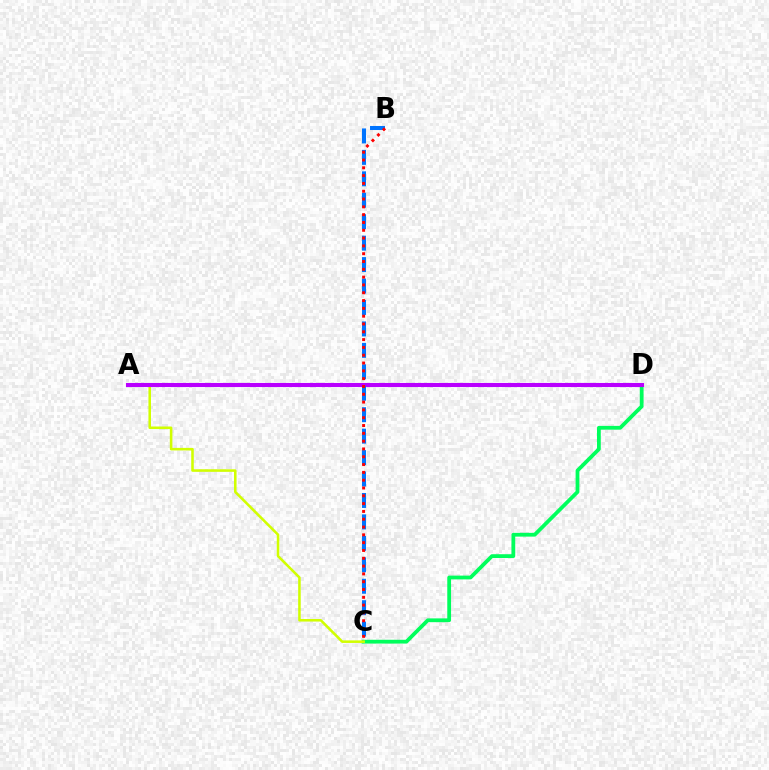{('C', 'D'): [{'color': '#00ff5c', 'line_style': 'solid', 'thickness': 2.72}], ('A', 'C'): [{'color': '#d1ff00', 'line_style': 'solid', 'thickness': 1.84}], ('A', 'D'): [{'color': '#b900ff', 'line_style': 'solid', 'thickness': 2.94}], ('B', 'C'): [{'color': '#0074ff', 'line_style': 'dashed', 'thickness': 2.91}, {'color': '#ff0000', 'line_style': 'dotted', 'thickness': 2.12}]}